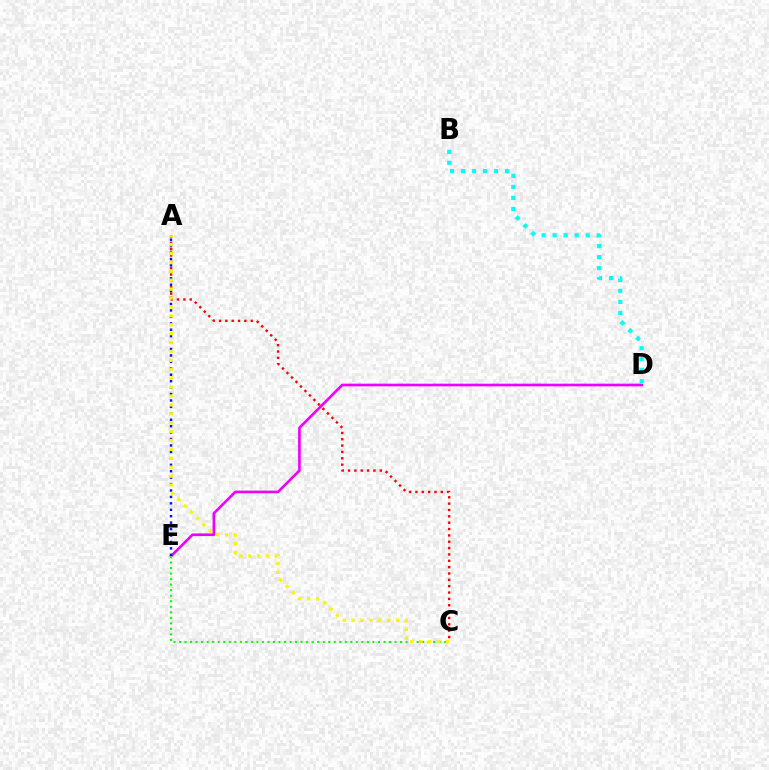{('D', 'E'): [{'color': '#ee00ff', 'line_style': 'solid', 'thickness': 1.9}], ('B', 'D'): [{'color': '#00fff6', 'line_style': 'dotted', 'thickness': 3.0}], ('C', 'E'): [{'color': '#08ff00', 'line_style': 'dotted', 'thickness': 1.5}], ('A', 'E'): [{'color': '#0010ff', 'line_style': 'dotted', 'thickness': 1.75}], ('A', 'C'): [{'color': '#ff0000', 'line_style': 'dotted', 'thickness': 1.73}, {'color': '#fcf500', 'line_style': 'dotted', 'thickness': 2.42}]}